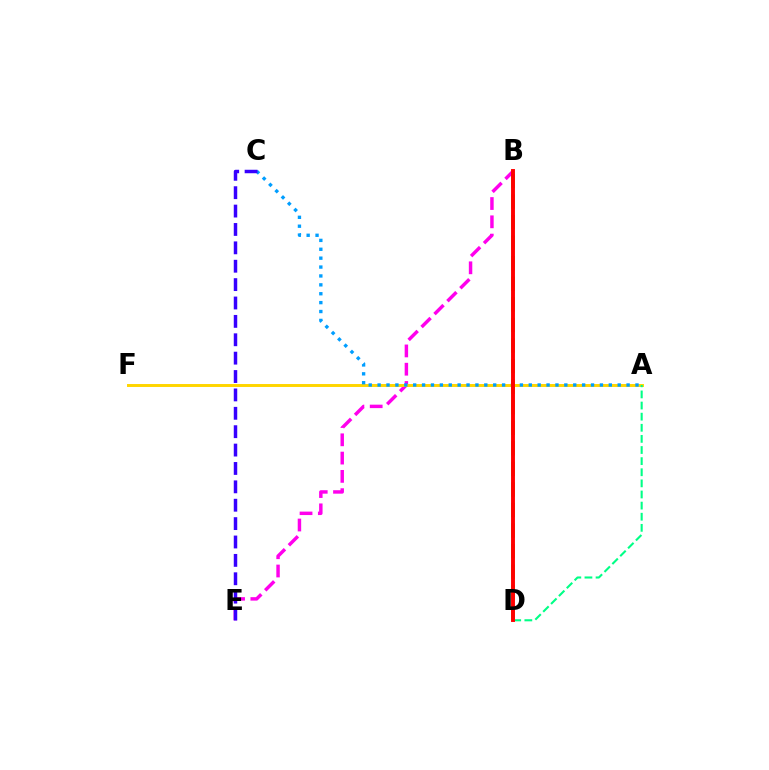{('B', 'E'): [{'color': '#ff00ed', 'line_style': 'dashed', 'thickness': 2.48}], ('A', 'F'): [{'color': '#ffd500', 'line_style': 'solid', 'thickness': 2.12}], ('A', 'C'): [{'color': '#009eff', 'line_style': 'dotted', 'thickness': 2.42}], ('A', 'D'): [{'color': '#00ff86', 'line_style': 'dashed', 'thickness': 1.51}], ('B', 'D'): [{'color': '#4fff00', 'line_style': 'dashed', 'thickness': 2.79}, {'color': '#ff0000', 'line_style': 'solid', 'thickness': 2.81}], ('C', 'E'): [{'color': '#3700ff', 'line_style': 'dashed', 'thickness': 2.5}]}